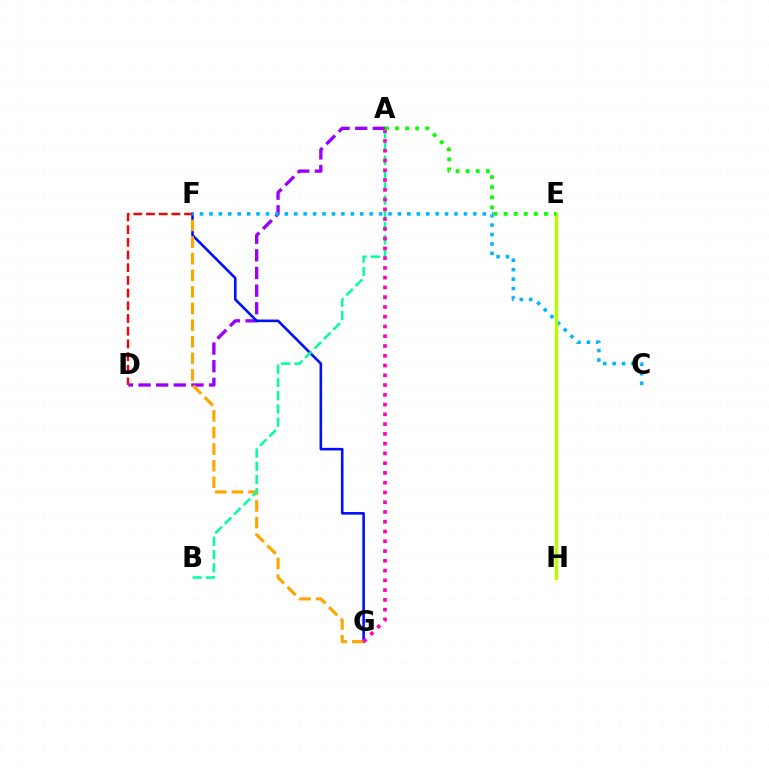{('A', 'D'): [{'color': '#9b00ff', 'line_style': 'dashed', 'thickness': 2.4}], ('D', 'F'): [{'color': '#ff0000', 'line_style': 'dashed', 'thickness': 1.72}], ('F', 'G'): [{'color': '#0010ff', 'line_style': 'solid', 'thickness': 1.88}, {'color': '#ffa500', 'line_style': 'dashed', 'thickness': 2.26}], ('C', 'F'): [{'color': '#00b5ff', 'line_style': 'dotted', 'thickness': 2.56}], ('A', 'B'): [{'color': '#00ff9d', 'line_style': 'dashed', 'thickness': 1.8}], ('E', 'H'): [{'color': '#b3ff00', 'line_style': 'solid', 'thickness': 2.47}], ('A', 'G'): [{'color': '#ff00bd', 'line_style': 'dotted', 'thickness': 2.65}], ('A', 'E'): [{'color': '#08ff00', 'line_style': 'dotted', 'thickness': 2.74}]}